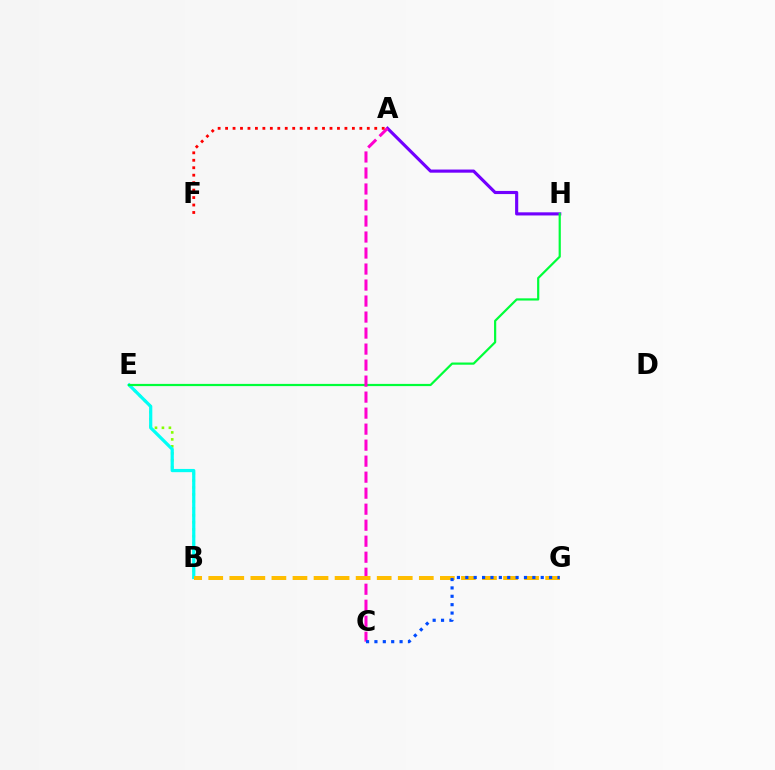{('A', 'H'): [{'color': '#7200ff', 'line_style': 'solid', 'thickness': 2.26}], ('B', 'E'): [{'color': '#84ff00', 'line_style': 'dotted', 'thickness': 1.89}, {'color': '#00fff6', 'line_style': 'solid', 'thickness': 2.32}], ('E', 'H'): [{'color': '#00ff39', 'line_style': 'solid', 'thickness': 1.59}], ('A', 'C'): [{'color': '#ff00cf', 'line_style': 'dashed', 'thickness': 2.17}], ('B', 'G'): [{'color': '#ffbd00', 'line_style': 'dashed', 'thickness': 2.86}], ('A', 'F'): [{'color': '#ff0000', 'line_style': 'dotted', 'thickness': 2.03}], ('C', 'G'): [{'color': '#004bff', 'line_style': 'dotted', 'thickness': 2.28}]}